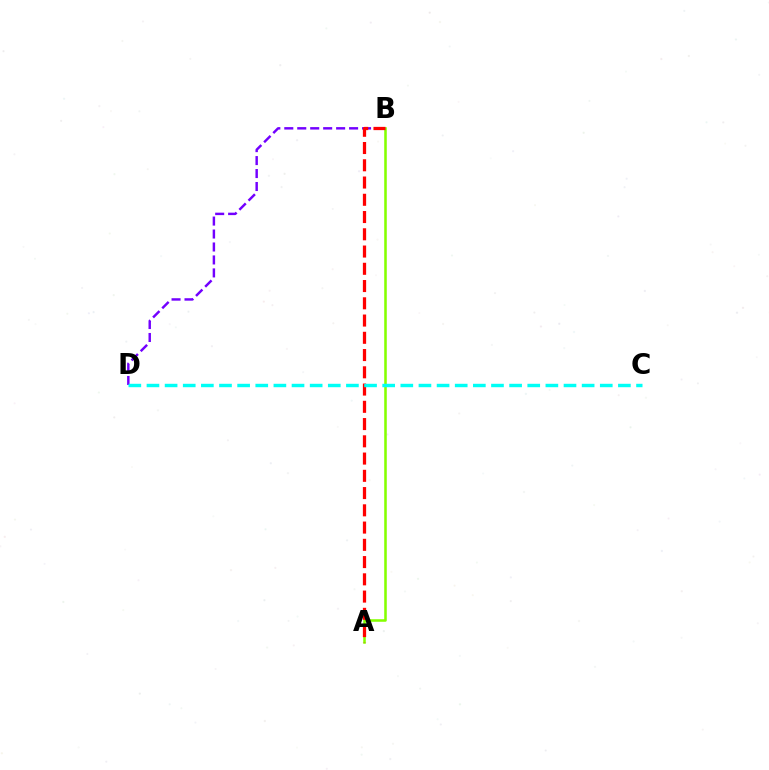{('A', 'B'): [{'color': '#84ff00', 'line_style': 'solid', 'thickness': 1.84}, {'color': '#ff0000', 'line_style': 'dashed', 'thickness': 2.34}], ('B', 'D'): [{'color': '#7200ff', 'line_style': 'dashed', 'thickness': 1.76}], ('C', 'D'): [{'color': '#00fff6', 'line_style': 'dashed', 'thickness': 2.46}]}